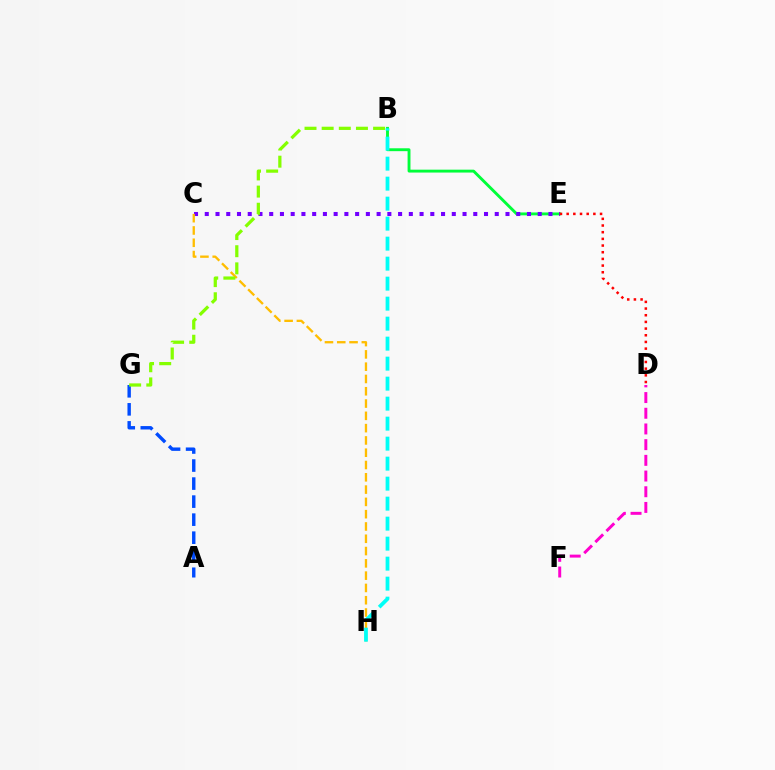{('B', 'E'): [{'color': '#00ff39', 'line_style': 'solid', 'thickness': 2.08}], ('C', 'E'): [{'color': '#7200ff', 'line_style': 'dotted', 'thickness': 2.92}], ('C', 'H'): [{'color': '#ffbd00', 'line_style': 'dashed', 'thickness': 1.67}], ('A', 'G'): [{'color': '#004bff', 'line_style': 'dashed', 'thickness': 2.45}], ('D', 'F'): [{'color': '#ff00cf', 'line_style': 'dashed', 'thickness': 2.13}], ('B', 'G'): [{'color': '#84ff00', 'line_style': 'dashed', 'thickness': 2.33}], ('D', 'E'): [{'color': '#ff0000', 'line_style': 'dotted', 'thickness': 1.81}], ('B', 'H'): [{'color': '#00fff6', 'line_style': 'dashed', 'thickness': 2.72}]}